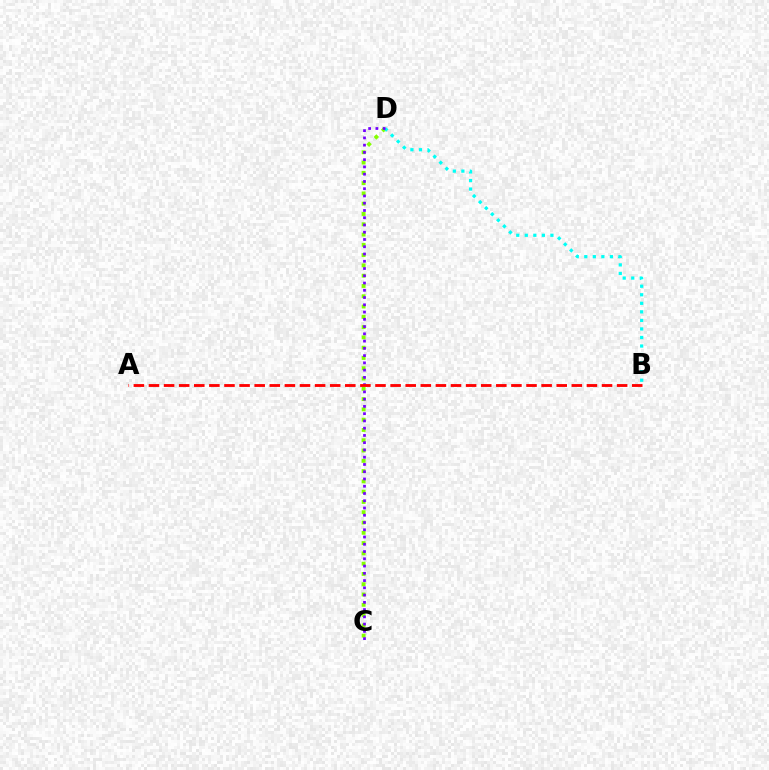{('C', 'D'): [{'color': '#84ff00', 'line_style': 'dotted', 'thickness': 2.79}, {'color': '#7200ff', 'line_style': 'dotted', 'thickness': 1.97}], ('B', 'D'): [{'color': '#00fff6', 'line_style': 'dotted', 'thickness': 2.32}], ('A', 'B'): [{'color': '#ff0000', 'line_style': 'dashed', 'thickness': 2.05}]}